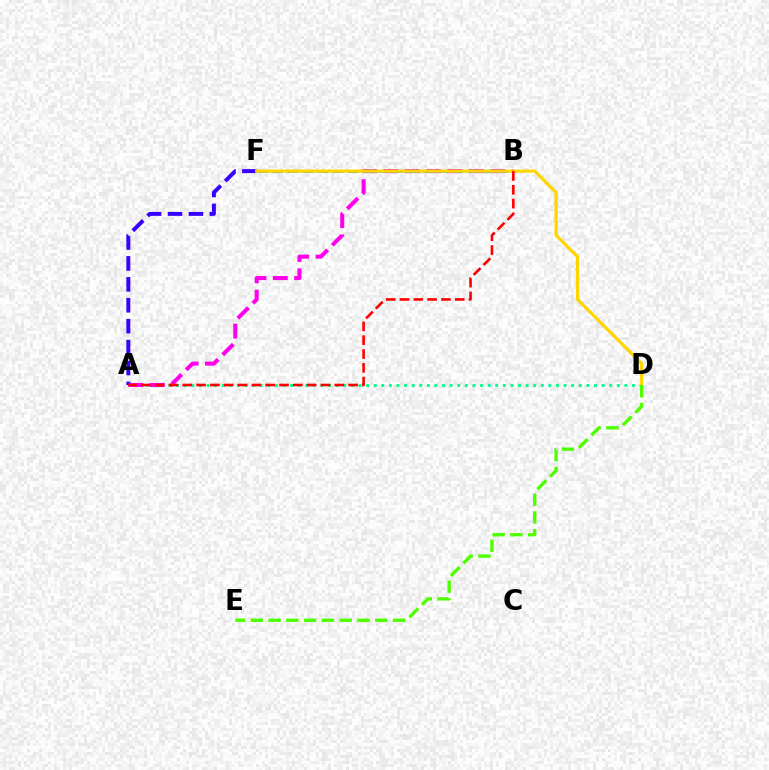{('A', 'D'): [{'color': '#00ff86', 'line_style': 'dotted', 'thickness': 2.06}], ('A', 'B'): [{'color': '#ff00ed', 'line_style': 'dashed', 'thickness': 2.9}, {'color': '#ff0000', 'line_style': 'dashed', 'thickness': 1.88}], ('B', 'F'): [{'color': '#009eff', 'line_style': 'dashed', 'thickness': 2.04}], ('A', 'F'): [{'color': '#3700ff', 'line_style': 'dashed', 'thickness': 2.84}], ('D', 'F'): [{'color': '#ffd500', 'line_style': 'solid', 'thickness': 2.31}], ('D', 'E'): [{'color': '#4fff00', 'line_style': 'dashed', 'thickness': 2.42}]}